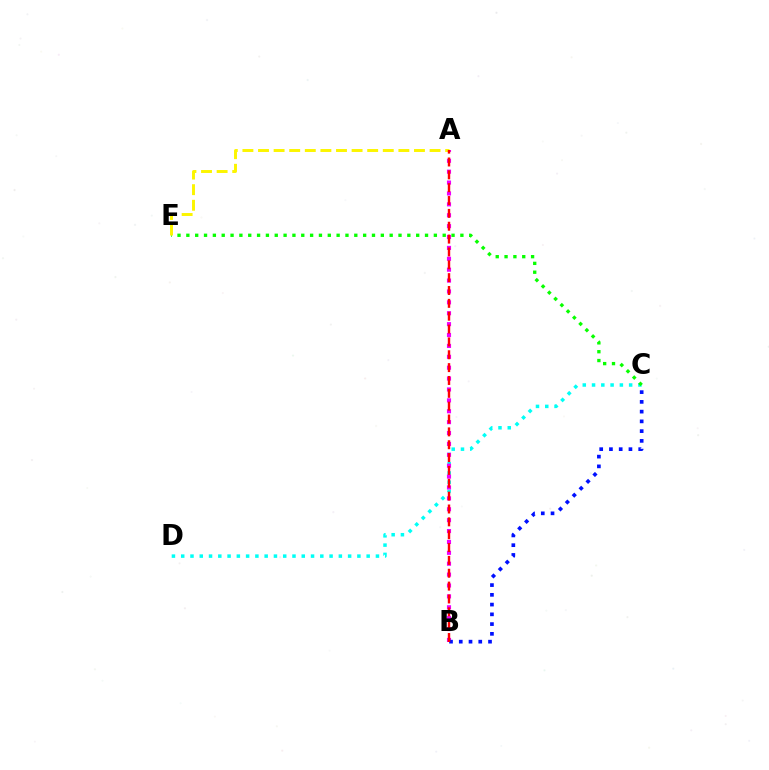{('C', 'D'): [{'color': '#00fff6', 'line_style': 'dotted', 'thickness': 2.52}], ('C', 'E'): [{'color': '#08ff00', 'line_style': 'dotted', 'thickness': 2.4}], ('A', 'B'): [{'color': '#ee00ff', 'line_style': 'dotted', 'thickness': 2.96}, {'color': '#ff0000', 'line_style': 'dashed', 'thickness': 1.75}], ('A', 'E'): [{'color': '#fcf500', 'line_style': 'dashed', 'thickness': 2.12}], ('B', 'C'): [{'color': '#0010ff', 'line_style': 'dotted', 'thickness': 2.65}]}